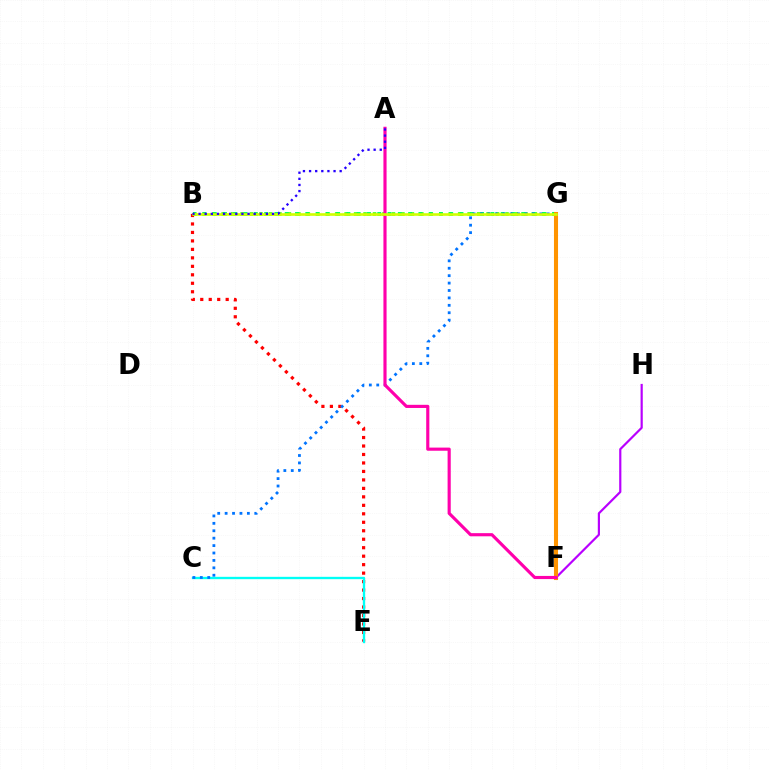{('F', 'H'): [{'color': '#b900ff', 'line_style': 'solid', 'thickness': 1.58}], ('B', 'E'): [{'color': '#ff0000', 'line_style': 'dotted', 'thickness': 2.3}], ('B', 'G'): [{'color': '#3dff00', 'line_style': 'dotted', 'thickness': 2.57}, {'color': '#00ff5c', 'line_style': 'dotted', 'thickness': 2.79}, {'color': '#d1ff00', 'line_style': 'solid', 'thickness': 1.9}], ('C', 'E'): [{'color': '#00fff6', 'line_style': 'solid', 'thickness': 1.69}], ('C', 'G'): [{'color': '#0074ff', 'line_style': 'dotted', 'thickness': 2.01}], ('F', 'G'): [{'color': '#ff9400', 'line_style': 'solid', 'thickness': 2.93}], ('A', 'F'): [{'color': '#ff00ac', 'line_style': 'solid', 'thickness': 2.27}], ('A', 'B'): [{'color': '#2500ff', 'line_style': 'dotted', 'thickness': 1.66}]}